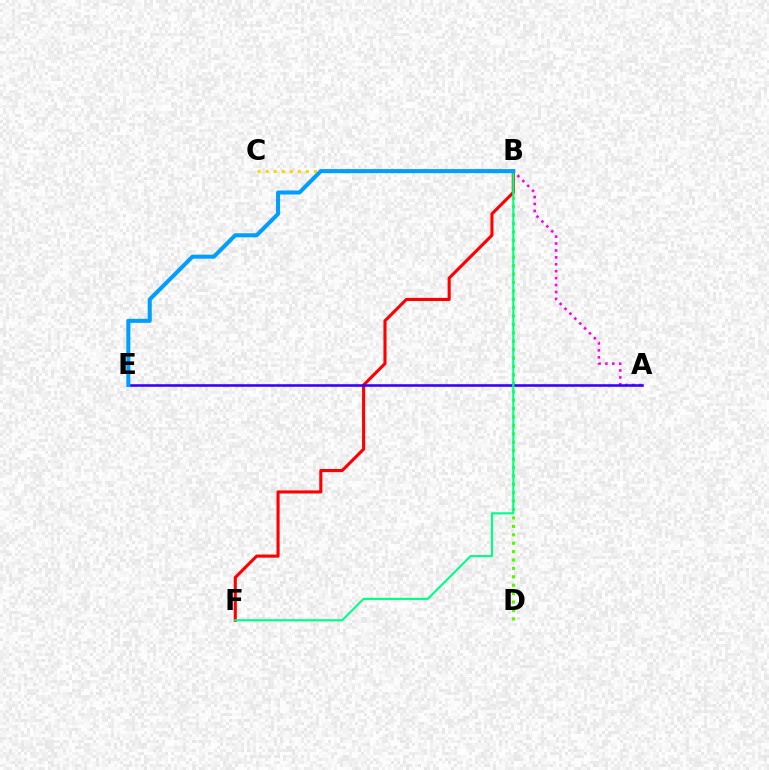{('A', 'B'): [{'color': '#ff00ed', 'line_style': 'dotted', 'thickness': 1.88}], ('B', 'D'): [{'color': '#4fff00', 'line_style': 'dotted', 'thickness': 2.29}], ('B', 'C'): [{'color': '#ffd500', 'line_style': 'dotted', 'thickness': 2.19}], ('B', 'F'): [{'color': '#ff0000', 'line_style': 'solid', 'thickness': 2.24}, {'color': '#00ff86', 'line_style': 'solid', 'thickness': 1.55}], ('A', 'E'): [{'color': '#3700ff', 'line_style': 'solid', 'thickness': 1.86}], ('B', 'E'): [{'color': '#009eff', 'line_style': 'solid', 'thickness': 2.92}]}